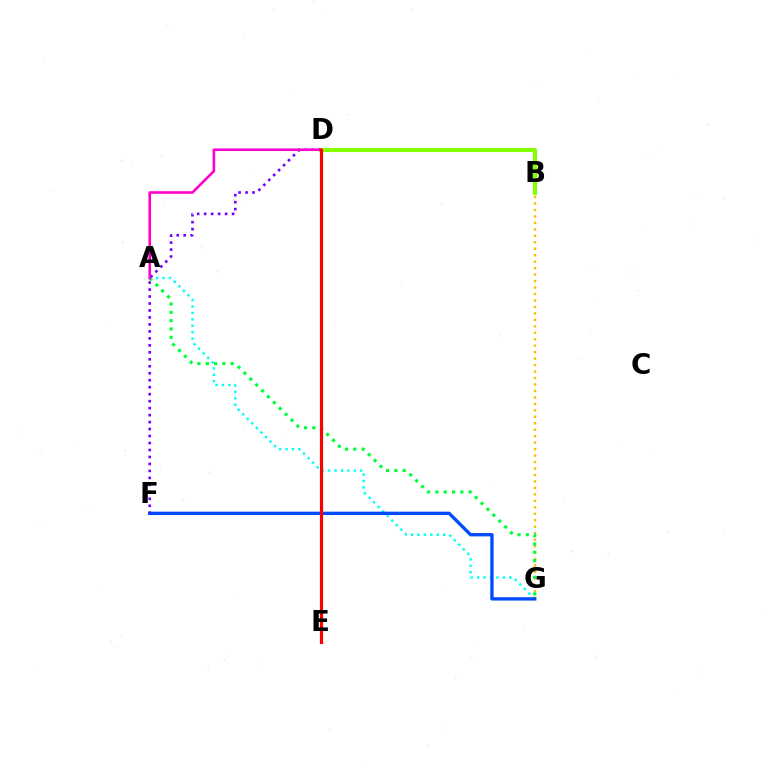{('A', 'G'): [{'color': '#00fff6', 'line_style': 'dotted', 'thickness': 1.75}, {'color': '#00ff39', 'line_style': 'dotted', 'thickness': 2.26}], ('B', 'D'): [{'color': '#84ff00', 'line_style': 'solid', 'thickness': 2.99}], ('B', 'G'): [{'color': '#ffbd00', 'line_style': 'dotted', 'thickness': 1.76}], ('F', 'G'): [{'color': '#004bff', 'line_style': 'solid', 'thickness': 2.4}], ('D', 'F'): [{'color': '#7200ff', 'line_style': 'dotted', 'thickness': 1.9}], ('A', 'D'): [{'color': '#ff00cf', 'line_style': 'solid', 'thickness': 1.88}], ('D', 'E'): [{'color': '#ff0000', 'line_style': 'solid', 'thickness': 2.3}]}